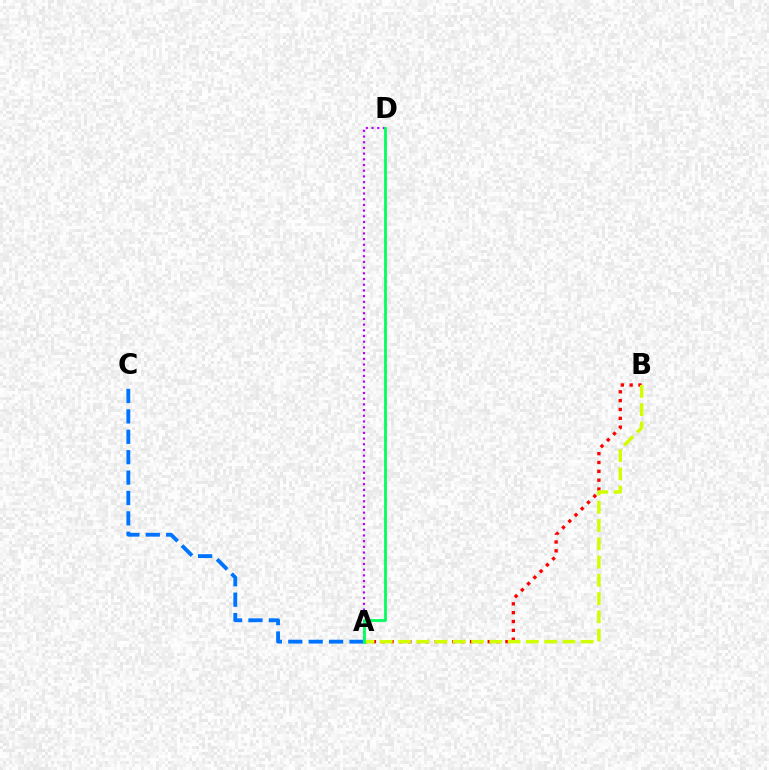{('A', 'D'): [{'color': '#b900ff', 'line_style': 'dotted', 'thickness': 1.55}, {'color': '#00ff5c', 'line_style': 'solid', 'thickness': 2.0}], ('A', 'C'): [{'color': '#0074ff', 'line_style': 'dashed', 'thickness': 2.77}], ('A', 'B'): [{'color': '#ff0000', 'line_style': 'dotted', 'thickness': 2.4}, {'color': '#d1ff00', 'line_style': 'dashed', 'thickness': 2.48}]}